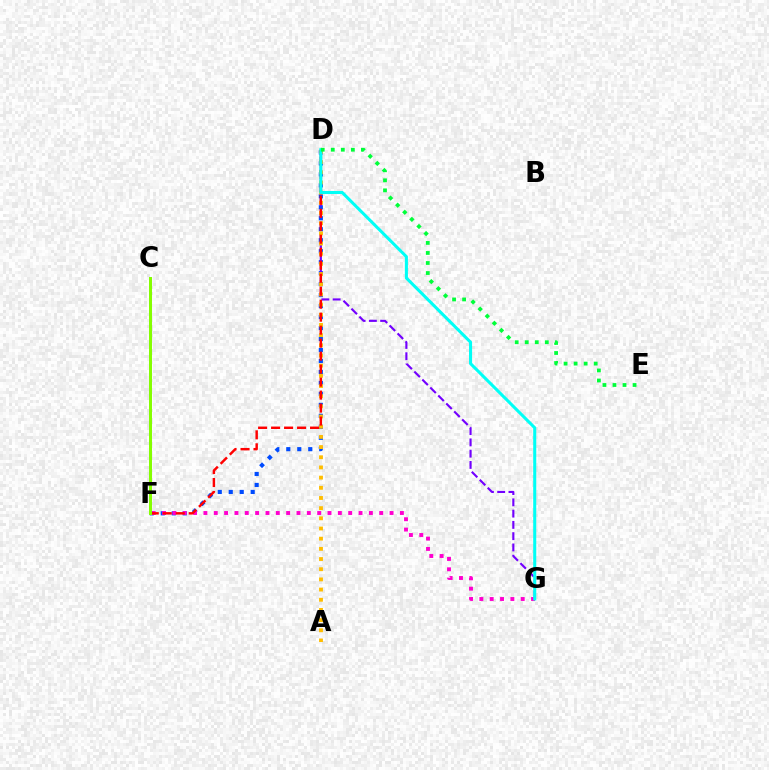{('D', 'F'): [{'color': '#004bff', 'line_style': 'dotted', 'thickness': 2.98}, {'color': '#ff0000', 'line_style': 'dashed', 'thickness': 1.76}], ('D', 'G'): [{'color': '#7200ff', 'line_style': 'dashed', 'thickness': 1.53}, {'color': '#00fff6', 'line_style': 'solid', 'thickness': 2.19}], ('F', 'G'): [{'color': '#ff00cf', 'line_style': 'dotted', 'thickness': 2.81}], ('A', 'D'): [{'color': '#ffbd00', 'line_style': 'dotted', 'thickness': 2.77}], ('D', 'E'): [{'color': '#00ff39', 'line_style': 'dotted', 'thickness': 2.73}], ('C', 'F'): [{'color': '#84ff00', 'line_style': 'solid', 'thickness': 2.15}]}